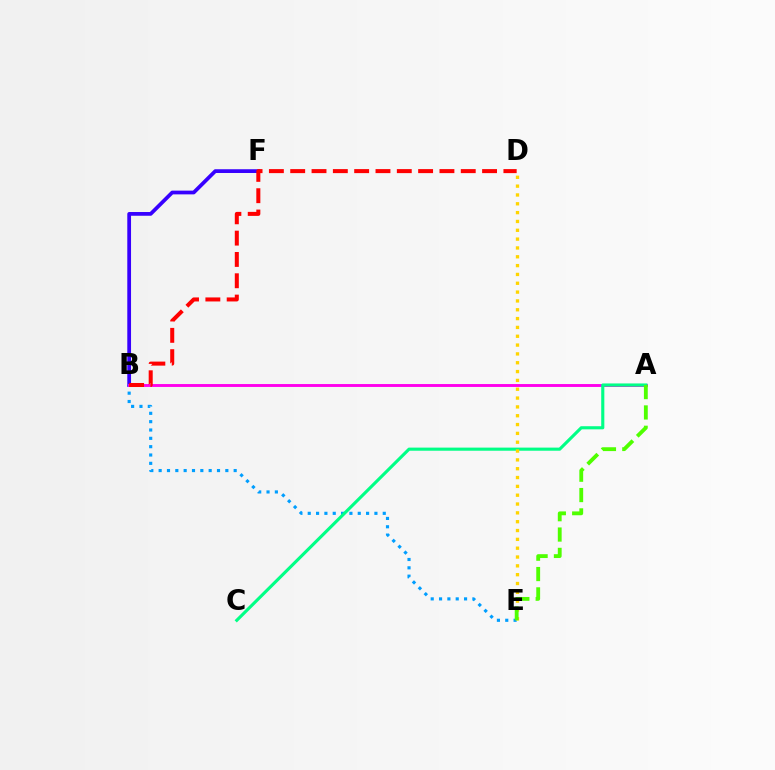{('B', 'E'): [{'color': '#009eff', 'line_style': 'dotted', 'thickness': 2.26}], ('B', 'F'): [{'color': '#3700ff', 'line_style': 'solid', 'thickness': 2.7}], ('A', 'B'): [{'color': '#ff00ed', 'line_style': 'solid', 'thickness': 2.09}], ('A', 'C'): [{'color': '#00ff86', 'line_style': 'solid', 'thickness': 2.24}], ('D', 'E'): [{'color': '#ffd500', 'line_style': 'dotted', 'thickness': 2.4}], ('A', 'E'): [{'color': '#4fff00', 'line_style': 'dashed', 'thickness': 2.76}], ('B', 'D'): [{'color': '#ff0000', 'line_style': 'dashed', 'thickness': 2.9}]}